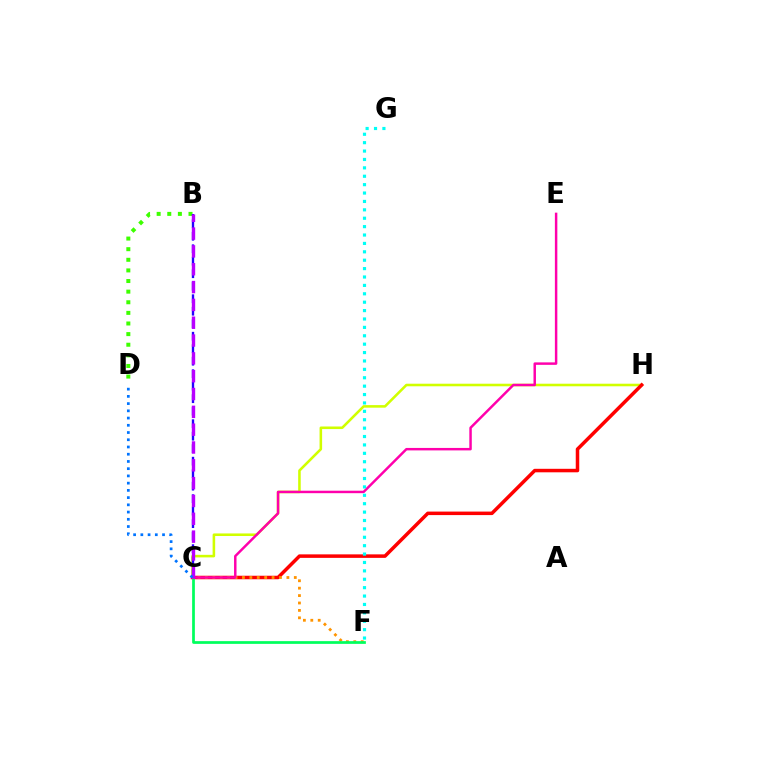{('C', 'H'): [{'color': '#d1ff00', 'line_style': 'solid', 'thickness': 1.85}, {'color': '#ff0000', 'line_style': 'solid', 'thickness': 2.52}], ('C', 'F'): [{'color': '#ff9400', 'line_style': 'dotted', 'thickness': 2.01}, {'color': '#00ff5c', 'line_style': 'solid', 'thickness': 1.96}], ('B', 'D'): [{'color': '#3dff00', 'line_style': 'dotted', 'thickness': 2.88}], ('B', 'C'): [{'color': '#2500ff', 'line_style': 'dashed', 'thickness': 1.7}, {'color': '#b900ff', 'line_style': 'dashed', 'thickness': 2.42}], ('C', 'E'): [{'color': '#ff00ac', 'line_style': 'solid', 'thickness': 1.78}], ('C', 'D'): [{'color': '#0074ff', 'line_style': 'dotted', 'thickness': 1.96}], ('F', 'G'): [{'color': '#00fff6', 'line_style': 'dotted', 'thickness': 2.28}]}